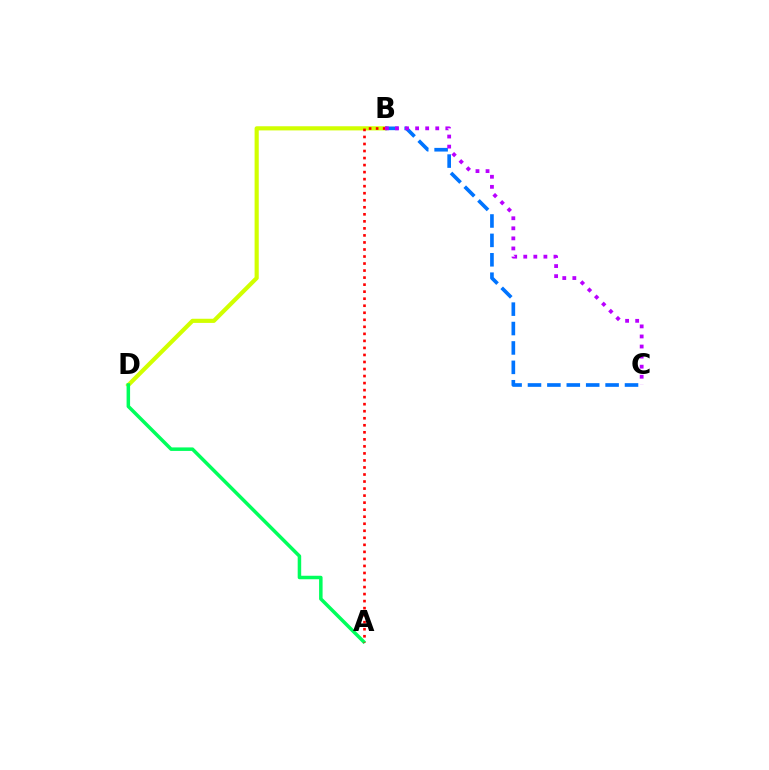{('B', 'D'): [{'color': '#d1ff00', 'line_style': 'solid', 'thickness': 2.99}], ('A', 'D'): [{'color': '#00ff5c', 'line_style': 'solid', 'thickness': 2.52}], ('B', 'C'): [{'color': '#0074ff', 'line_style': 'dashed', 'thickness': 2.64}, {'color': '#b900ff', 'line_style': 'dotted', 'thickness': 2.74}], ('A', 'B'): [{'color': '#ff0000', 'line_style': 'dotted', 'thickness': 1.91}]}